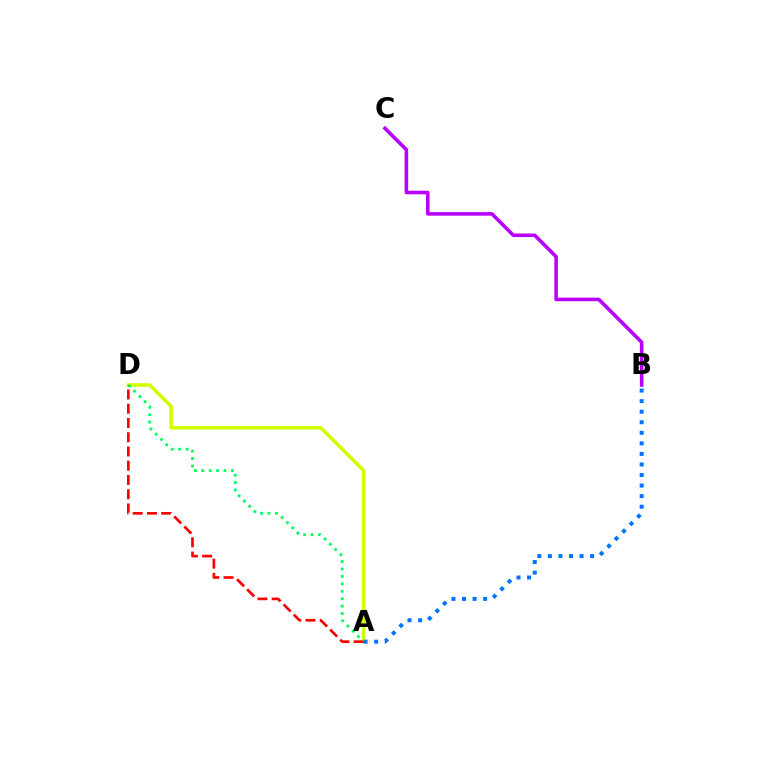{('A', 'D'): [{'color': '#d1ff00', 'line_style': 'solid', 'thickness': 2.6}, {'color': '#00ff5c', 'line_style': 'dotted', 'thickness': 2.02}, {'color': '#ff0000', 'line_style': 'dashed', 'thickness': 1.94}], ('A', 'B'): [{'color': '#0074ff', 'line_style': 'dotted', 'thickness': 2.87}], ('B', 'C'): [{'color': '#b900ff', 'line_style': 'solid', 'thickness': 2.57}]}